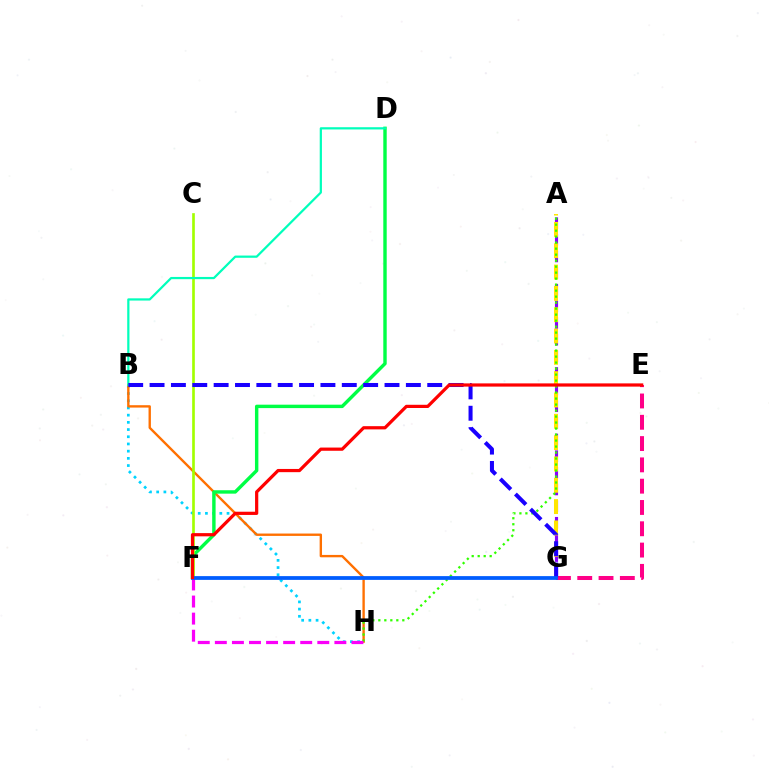{('A', 'G'): [{'color': '#8a00ff', 'line_style': 'dashed', 'thickness': 2.26}, {'color': '#ffe600', 'line_style': 'dashed', 'thickness': 2.9}], ('B', 'H'): [{'color': '#00d3ff', 'line_style': 'dotted', 'thickness': 1.96}, {'color': '#ff7000', 'line_style': 'solid', 'thickness': 1.71}], ('D', 'F'): [{'color': '#00ff45', 'line_style': 'solid', 'thickness': 2.46}], ('C', 'F'): [{'color': '#a2ff00', 'line_style': 'solid', 'thickness': 1.92}], ('A', 'H'): [{'color': '#31ff00', 'line_style': 'dotted', 'thickness': 1.63}], ('F', 'H'): [{'color': '#fa00f9', 'line_style': 'dashed', 'thickness': 2.32}], ('B', 'D'): [{'color': '#00ffbb', 'line_style': 'solid', 'thickness': 1.6}], ('E', 'G'): [{'color': '#ff0088', 'line_style': 'dashed', 'thickness': 2.89}], ('B', 'G'): [{'color': '#1900ff', 'line_style': 'dashed', 'thickness': 2.9}], ('F', 'G'): [{'color': '#005dff', 'line_style': 'solid', 'thickness': 2.71}], ('E', 'F'): [{'color': '#ff0000', 'line_style': 'solid', 'thickness': 2.32}]}